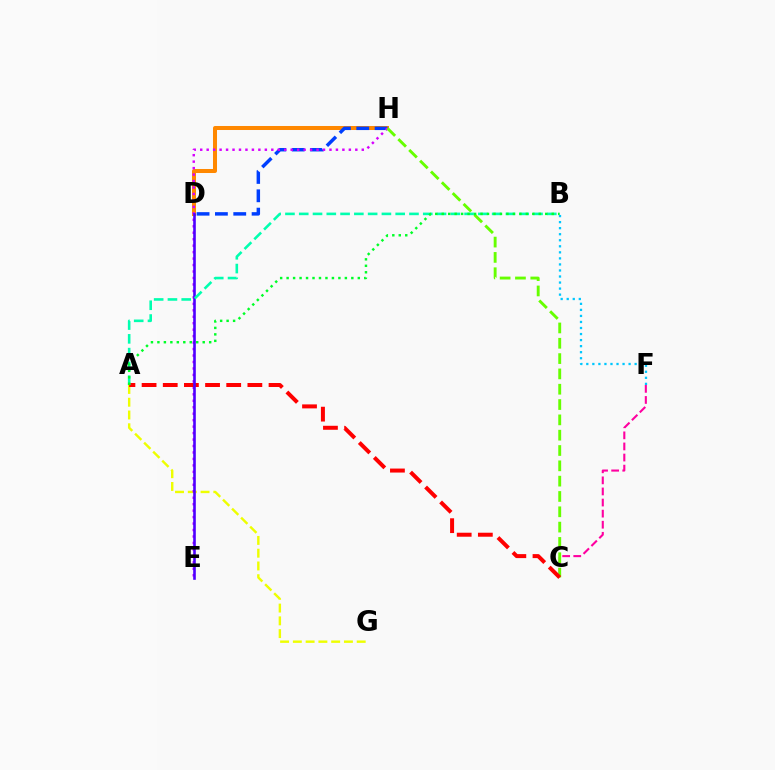{('D', 'H'): [{'color': '#ff8800', 'line_style': 'solid', 'thickness': 2.89}, {'color': '#003fff', 'line_style': 'dashed', 'thickness': 2.49}], ('A', 'G'): [{'color': '#eeff00', 'line_style': 'dashed', 'thickness': 1.73}], ('E', 'H'): [{'color': '#d600ff', 'line_style': 'dotted', 'thickness': 1.76}], ('C', 'F'): [{'color': '#ff00a0', 'line_style': 'dashed', 'thickness': 1.51}], ('C', 'H'): [{'color': '#66ff00', 'line_style': 'dashed', 'thickness': 2.08}], ('A', 'C'): [{'color': '#ff0000', 'line_style': 'dashed', 'thickness': 2.87}], ('D', 'E'): [{'color': '#4f00ff', 'line_style': 'solid', 'thickness': 1.89}], ('B', 'F'): [{'color': '#00c7ff', 'line_style': 'dotted', 'thickness': 1.64}], ('A', 'B'): [{'color': '#00ffaf', 'line_style': 'dashed', 'thickness': 1.87}, {'color': '#00ff27', 'line_style': 'dotted', 'thickness': 1.76}]}